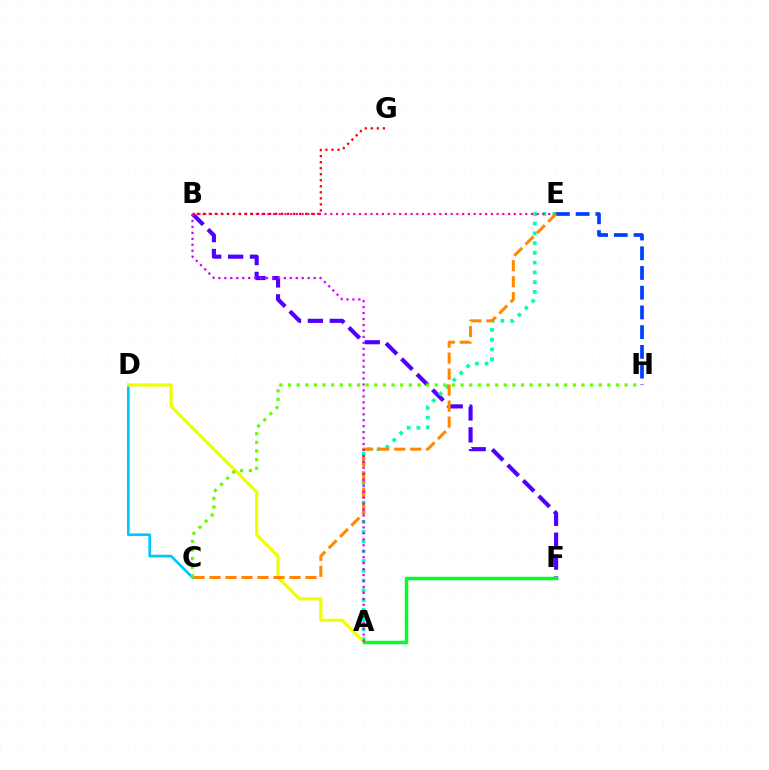{('C', 'D'): [{'color': '#00c7ff', 'line_style': 'solid', 'thickness': 1.94}], ('B', 'F'): [{'color': '#4f00ff', 'line_style': 'dashed', 'thickness': 2.98}], ('A', 'E'): [{'color': '#00ffaf', 'line_style': 'dotted', 'thickness': 2.65}], ('A', 'D'): [{'color': '#eeff00', 'line_style': 'solid', 'thickness': 2.26}], ('B', 'E'): [{'color': '#ff00a0', 'line_style': 'dotted', 'thickness': 1.56}], ('A', 'F'): [{'color': '#00ff27', 'line_style': 'solid', 'thickness': 2.5}], ('E', 'H'): [{'color': '#003fff', 'line_style': 'dashed', 'thickness': 2.68}], ('C', 'E'): [{'color': '#ff8800', 'line_style': 'dashed', 'thickness': 2.17}], ('A', 'B'): [{'color': '#d600ff', 'line_style': 'dotted', 'thickness': 1.62}], ('C', 'H'): [{'color': '#66ff00', 'line_style': 'dotted', 'thickness': 2.34}], ('B', 'G'): [{'color': '#ff0000', 'line_style': 'dotted', 'thickness': 1.64}]}